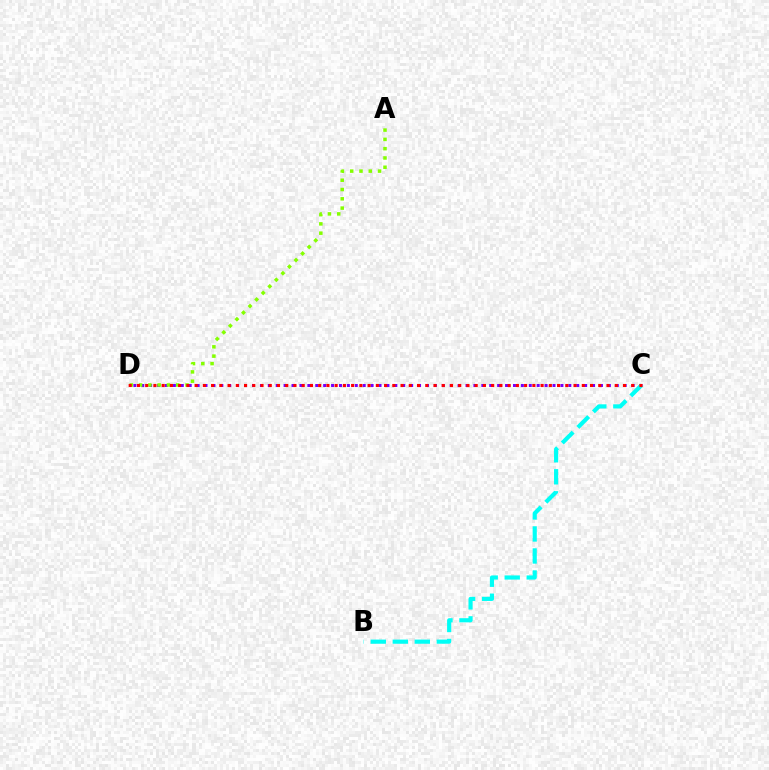{('C', 'D'): [{'color': '#7200ff', 'line_style': 'dotted', 'thickness': 2.15}, {'color': '#ff0000', 'line_style': 'dotted', 'thickness': 2.24}], ('B', 'C'): [{'color': '#00fff6', 'line_style': 'dashed', 'thickness': 2.99}], ('A', 'D'): [{'color': '#84ff00', 'line_style': 'dotted', 'thickness': 2.52}]}